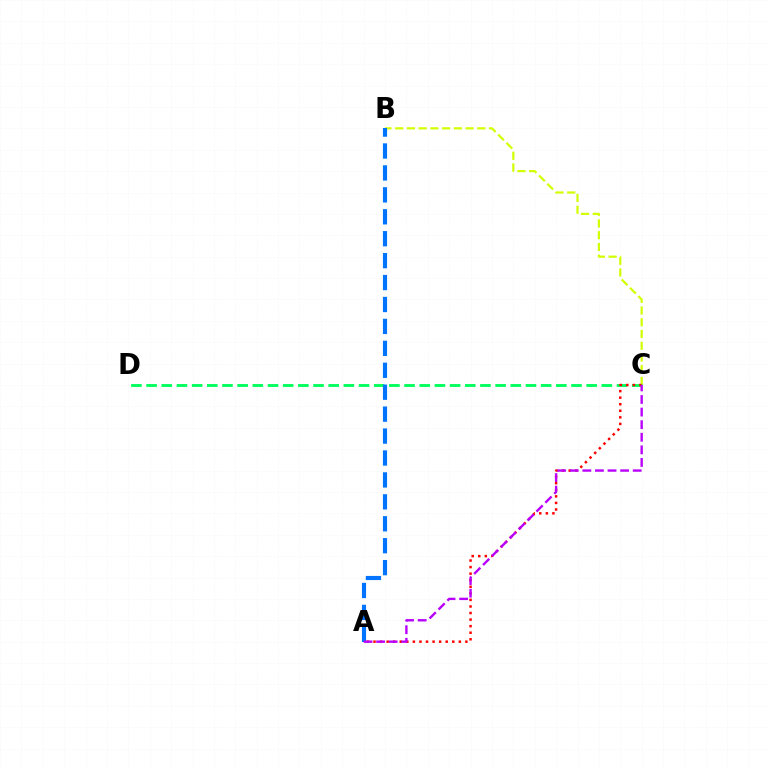{('B', 'C'): [{'color': '#d1ff00', 'line_style': 'dashed', 'thickness': 1.59}], ('C', 'D'): [{'color': '#00ff5c', 'line_style': 'dashed', 'thickness': 2.06}], ('A', 'C'): [{'color': '#ff0000', 'line_style': 'dotted', 'thickness': 1.78}, {'color': '#b900ff', 'line_style': 'dashed', 'thickness': 1.71}], ('A', 'B'): [{'color': '#0074ff', 'line_style': 'dashed', 'thickness': 2.98}]}